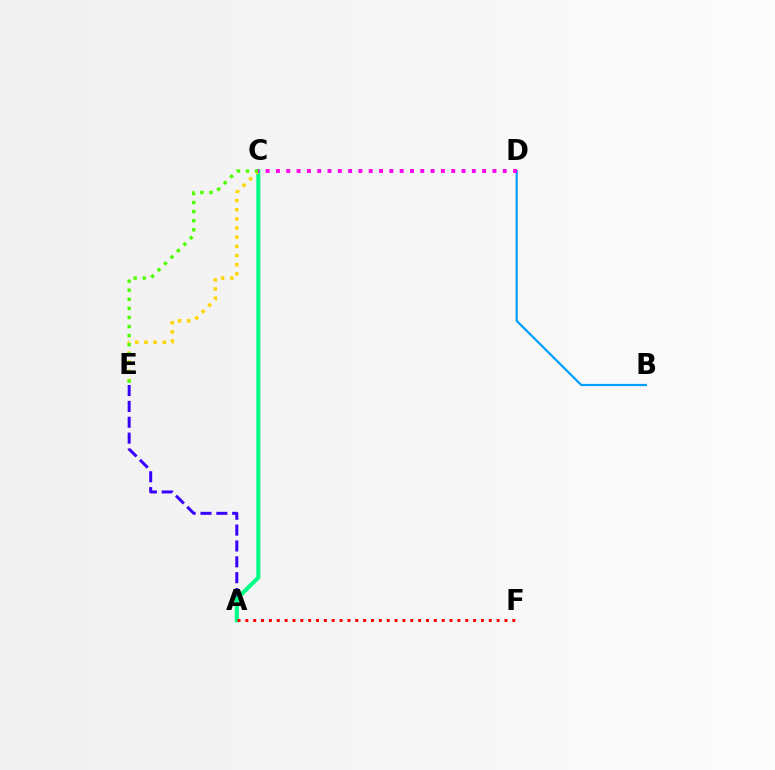{('A', 'E'): [{'color': '#3700ff', 'line_style': 'dashed', 'thickness': 2.15}], ('B', 'D'): [{'color': '#009eff', 'line_style': 'solid', 'thickness': 1.59}], ('A', 'C'): [{'color': '#00ff86', 'line_style': 'solid', 'thickness': 2.92}], ('C', 'E'): [{'color': '#ffd500', 'line_style': 'dotted', 'thickness': 2.49}, {'color': '#4fff00', 'line_style': 'dotted', 'thickness': 2.47}], ('A', 'F'): [{'color': '#ff0000', 'line_style': 'dotted', 'thickness': 2.13}], ('C', 'D'): [{'color': '#ff00ed', 'line_style': 'dotted', 'thickness': 2.8}]}